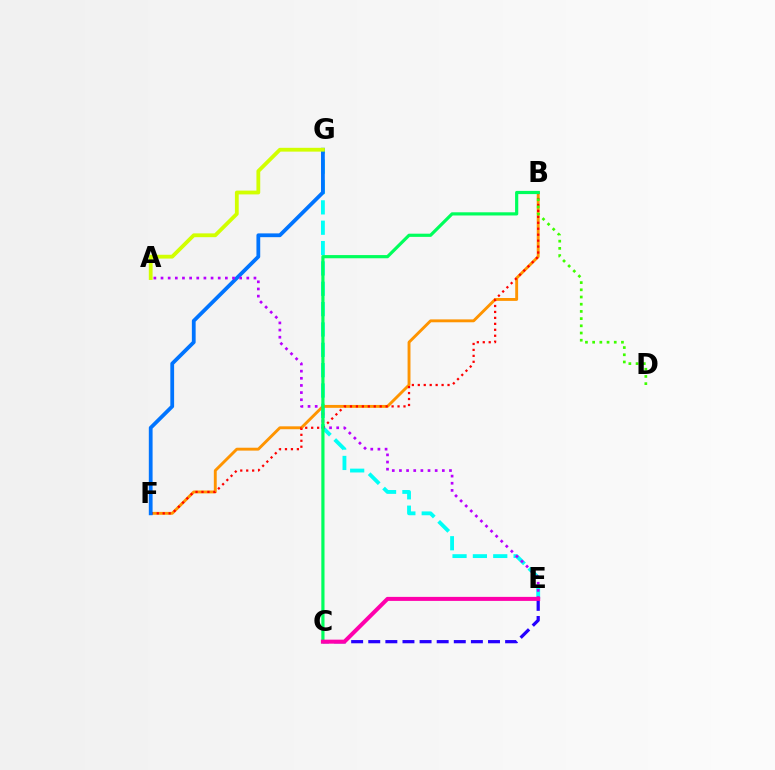{('C', 'E'): [{'color': '#2500ff', 'line_style': 'dashed', 'thickness': 2.32}, {'color': '#ff00ac', 'line_style': 'solid', 'thickness': 2.89}], ('E', 'G'): [{'color': '#00fff6', 'line_style': 'dashed', 'thickness': 2.76}], ('B', 'F'): [{'color': '#ff9400', 'line_style': 'solid', 'thickness': 2.08}, {'color': '#ff0000', 'line_style': 'dotted', 'thickness': 1.62}], ('B', 'D'): [{'color': '#3dff00', 'line_style': 'dotted', 'thickness': 1.96}], ('F', 'G'): [{'color': '#0074ff', 'line_style': 'solid', 'thickness': 2.72}], ('A', 'E'): [{'color': '#b900ff', 'line_style': 'dotted', 'thickness': 1.94}], ('B', 'C'): [{'color': '#00ff5c', 'line_style': 'solid', 'thickness': 2.3}], ('A', 'G'): [{'color': '#d1ff00', 'line_style': 'solid', 'thickness': 2.74}]}